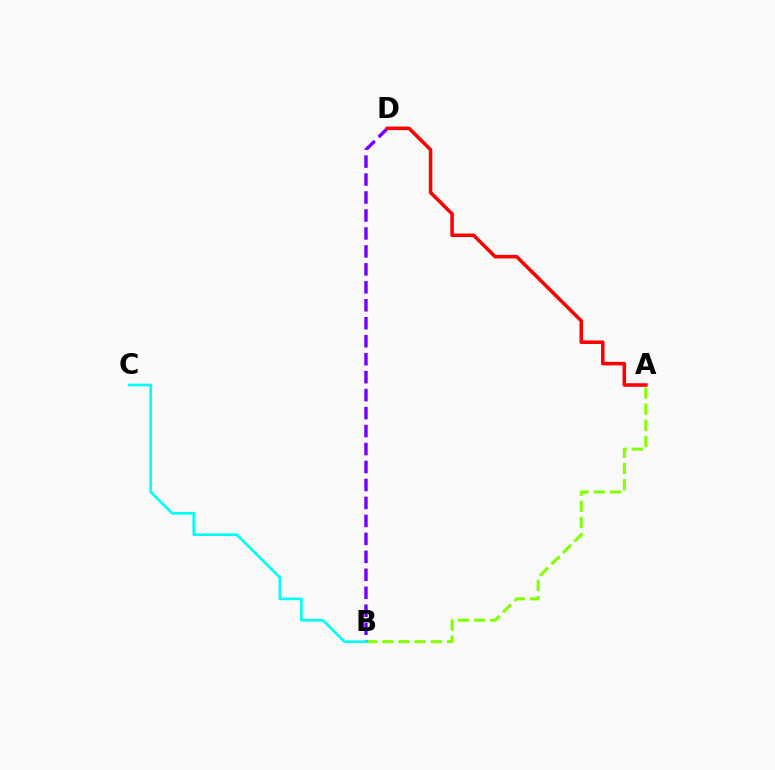{('A', 'B'): [{'color': '#84ff00', 'line_style': 'dashed', 'thickness': 2.2}], ('B', 'D'): [{'color': '#7200ff', 'line_style': 'dashed', 'thickness': 2.44}], ('B', 'C'): [{'color': '#00fff6', 'line_style': 'solid', 'thickness': 1.93}], ('A', 'D'): [{'color': '#ff0000', 'line_style': 'solid', 'thickness': 2.54}]}